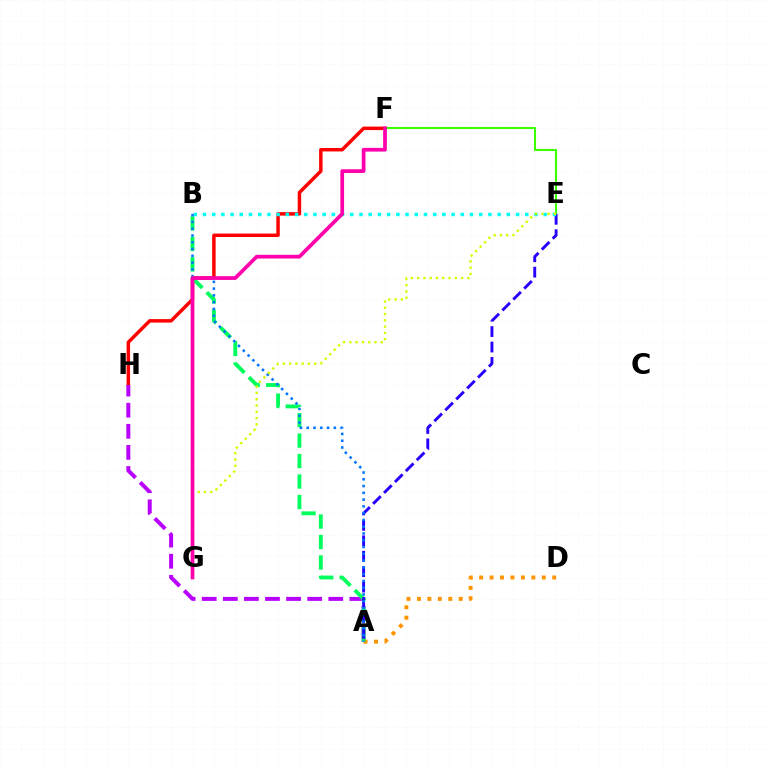{('F', 'H'): [{'color': '#ff0000', 'line_style': 'solid', 'thickness': 2.49}], ('E', 'F'): [{'color': '#3dff00', 'line_style': 'solid', 'thickness': 1.51}], ('A', 'H'): [{'color': '#b900ff', 'line_style': 'dashed', 'thickness': 2.86}], ('A', 'D'): [{'color': '#ff9400', 'line_style': 'dotted', 'thickness': 2.84}], ('A', 'B'): [{'color': '#00ff5c', 'line_style': 'dashed', 'thickness': 2.78}, {'color': '#0074ff', 'line_style': 'dotted', 'thickness': 1.84}], ('A', 'E'): [{'color': '#2500ff', 'line_style': 'dashed', 'thickness': 2.1}], ('B', 'E'): [{'color': '#00fff6', 'line_style': 'dotted', 'thickness': 2.5}], ('E', 'G'): [{'color': '#d1ff00', 'line_style': 'dotted', 'thickness': 1.71}], ('F', 'G'): [{'color': '#ff00ac', 'line_style': 'solid', 'thickness': 2.68}]}